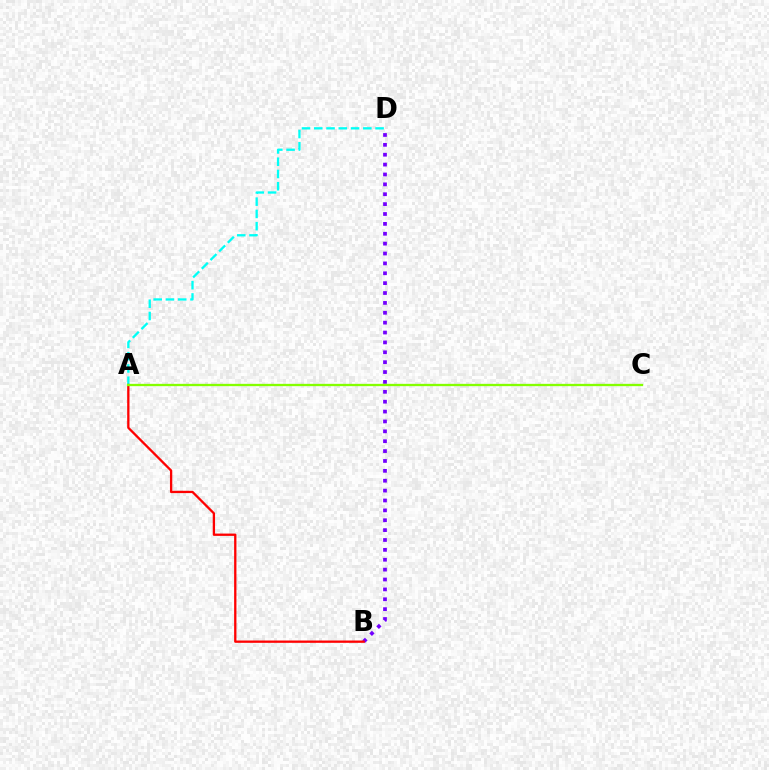{('B', 'D'): [{'color': '#7200ff', 'line_style': 'dotted', 'thickness': 2.68}], ('A', 'D'): [{'color': '#00fff6', 'line_style': 'dashed', 'thickness': 1.67}], ('A', 'B'): [{'color': '#ff0000', 'line_style': 'solid', 'thickness': 1.66}], ('A', 'C'): [{'color': '#84ff00', 'line_style': 'solid', 'thickness': 1.67}]}